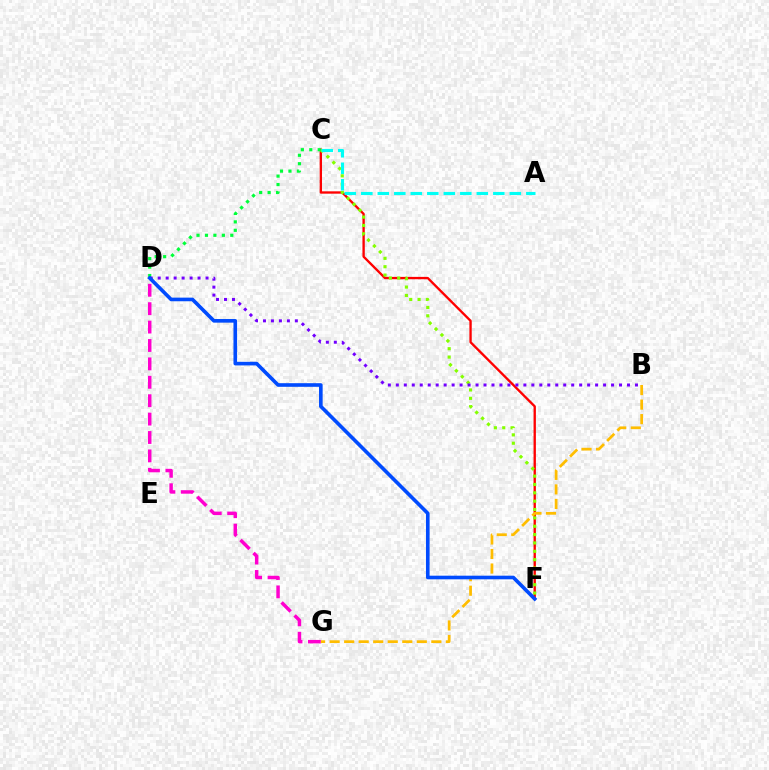{('C', 'F'): [{'color': '#ff0000', 'line_style': 'solid', 'thickness': 1.69}, {'color': '#84ff00', 'line_style': 'dotted', 'thickness': 2.27}], ('D', 'G'): [{'color': '#ff00cf', 'line_style': 'dashed', 'thickness': 2.5}], ('B', 'G'): [{'color': '#ffbd00', 'line_style': 'dashed', 'thickness': 1.97}], ('C', 'D'): [{'color': '#00ff39', 'line_style': 'dotted', 'thickness': 2.29}], ('A', 'C'): [{'color': '#00fff6', 'line_style': 'dashed', 'thickness': 2.24}], ('B', 'D'): [{'color': '#7200ff', 'line_style': 'dotted', 'thickness': 2.17}], ('D', 'F'): [{'color': '#004bff', 'line_style': 'solid', 'thickness': 2.61}]}